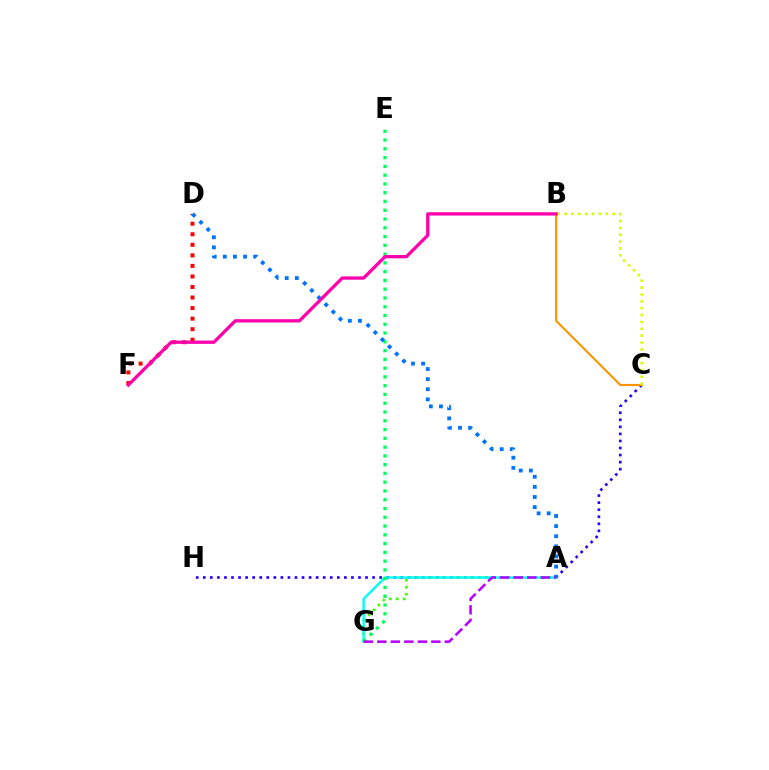{('D', 'F'): [{'color': '#ff0000', 'line_style': 'dotted', 'thickness': 2.87}], ('C', 'H'): [{'color': '#2500ff', 'line_style': 'dotted', 'thickness': 1.92}], ('A', 'G'): [{'color': '#3dff00', 'line_style': 'dotted', 'thickness': 1.89}, {'color': '#00fff6', 'line_style': 'solid', 'thickness': 1.72}, {'color': '#b900ff', 'line_style': 'dashed', 'thickness': 1.83}], ('B', 'C'): [{'color': '#ff9400', 'line_style': 'solid', 'thickness': 1.52}, {'color': '#d1ff00', 'line_style': 'dotted', 'thickness': 1.86}], ('E', 'G'): [{'color': '#00ff5c', 'line_style': 'dotted', 'thickness': 2.38}], ('A', 'D'): [{'color': '#0074ff', 'line_style': 'dotted', 'thickness': 2.75}], ('B', 'F'): [{'color': '#ff00ac', 'line_style': 'solid', 'thickness': 2.37}]}